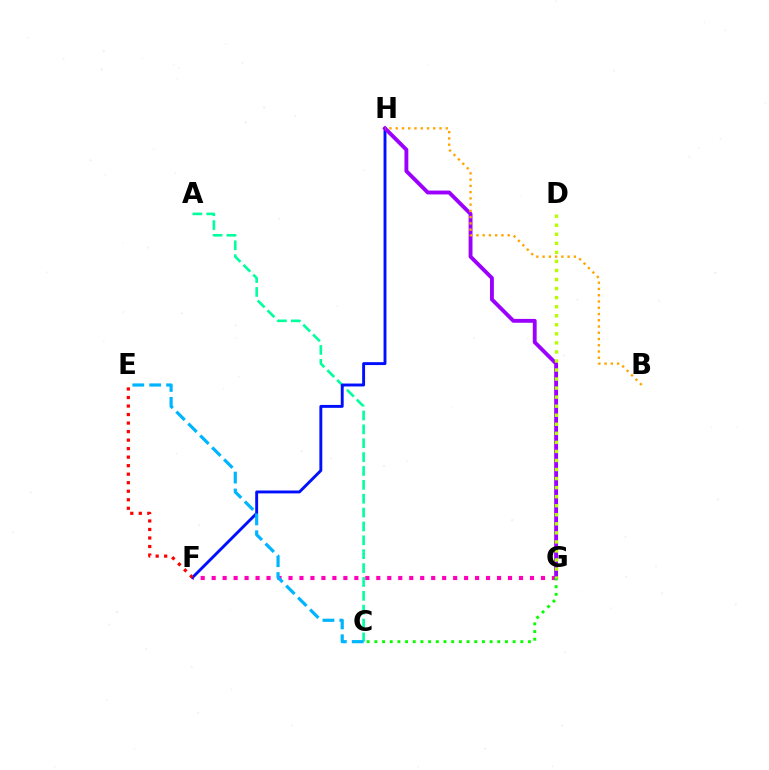{('F', 'G'): [{'color': '#ff00bd', 'line_style': 'dotted', 'thickness': 2.98}], ('A', 'C'): [{'color': '#00ff9d', 'line_style': 'dashed', 'thickness': 1.88}], ('F', 'H'): [{'color': '#0010ff', 'line_style': 'solid', 'thickness': 2.09}], ('G', 'H'): [{'color': '#9b00ff', 'line_style': 'solid', 'thickness': 2.78}], ('C', 'G'): [{'color': '#08ff00', 'line_style': 'dotted', 'thickness': 2.09}], ('C', 'E'): [{'color': '#00b5ff', 'line_style': 'dashed', 'thickness': 2.29}], ('B', 'H'): [{'color': '#ffa500', 'line_style': 'dotted', 'thickness': 1.7}], ('E', 'F'): [{'color': '#ff0000', 'line_style': 'dotted', 'thickness': 2.31}], ('D', 'G'): [{'color': '#b3ff00', 'line_style': 'dotted', 'thickness': 2.46}]}